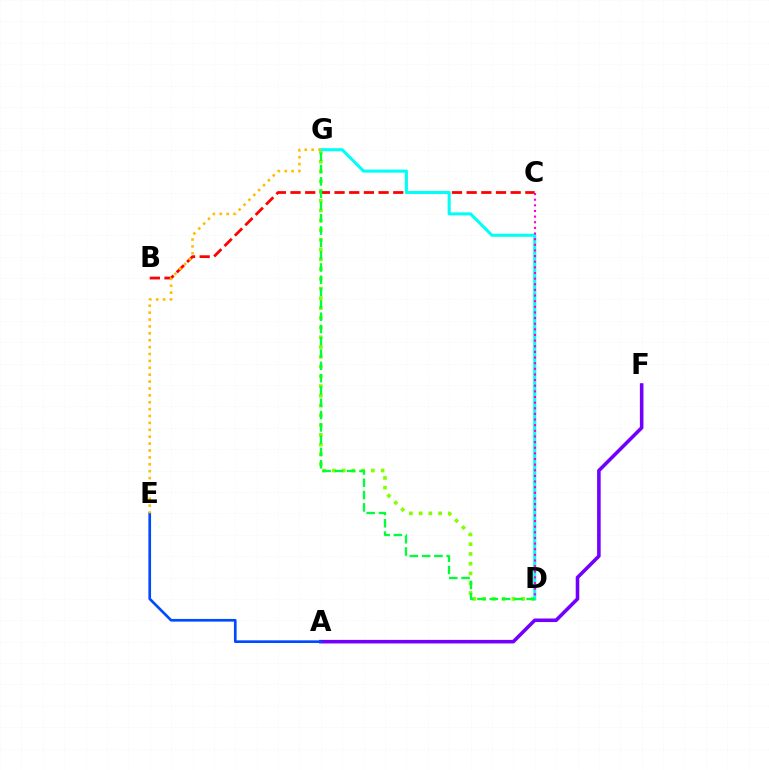{('D', 'G'): [{'color': '#84ff00', 'line_style': 'dotted', 'thickness': 2.65}, {'color': '#00fff6', 'line_style': 'solid', 'thickness': 2.21}, {'color': '#00ff39', 'line_style': 'dashed', 'thickness': 1.67}], ('B', 'C'): [{'color': '#ff0000', 'line_style': 'dashed', 'thickness': 1.99}], ('A', 'F'): [{'color': '#7200ff', 'line_style': 'solid', 'thickness': 2.57}], ('A', 'E'): [{'color': '#004bff', 'line_style': 'solid', 'thickness': 1.93}], ('E', 'G'): [{'color': '#ffbd00', 'line_style': 'dotted', 'thickness': 1.87}], ('C', 'D'): [{'color': '#ff00cf', 'line_style': 'dotted', 'thickness': 1.53}]}